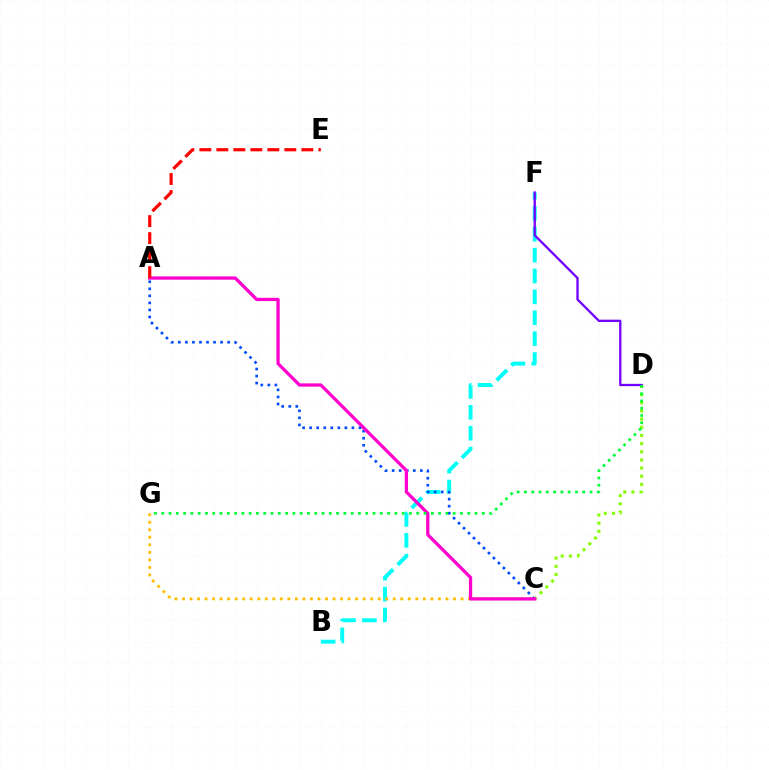{('B', 'F'): [{'color': '#00fff6', 'line_style': 'dashed', 'thickness': 2.84}], ('A', 'C'): [{'color': '#004bff', 'line_style': 'dotted', 'thickness': 1.91}, {'color': '#ff00cf', 'line_style': 'solid', 'thickness': 2.36}], ('C', 'G'): [{'color': '#ffbd00', 'line_style': 'dotted', 'thickness': 2.05}], ('C', 'D'): [{'color': '#84ff00', 'line_style': 'dotted', 'thickness': 2.22}], ('A', 'E'): [{'color': '#ff0000', 'line_style': 'dashed', 'thickness': 2.31}], ('D', 'F'): [{'color': '#7200ff', 'line_style': 'solid', 'thickness': 1.66}], ('D', 'G'): [{'color': '#00ff39', 'line_style': 'dotted', 'thickness': 1.98}]}